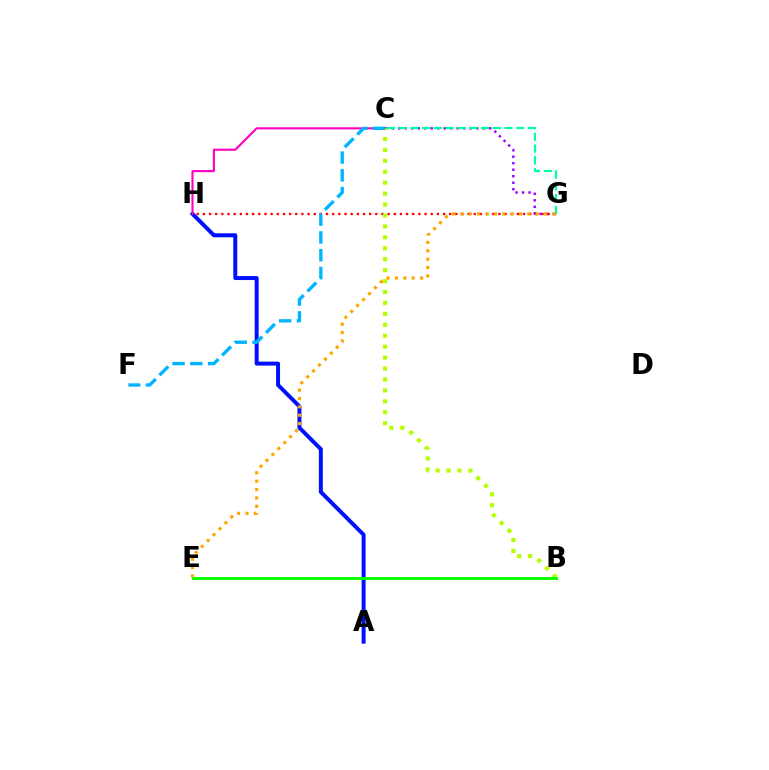{('A', 'H'): [{'color': '#0010ff', 'line_style': 'solid', 'thickness': 2.86}], ('C', 'G'): [{'color': '#9b00ff', 'line_style': 'dotted', 'thickness': 1.77}, {'color': '#00ff9d', 'line_style': 'dashed', 'thickness': 1.6}], ('G', 'H'): [{'color': '#ff0000', 'line_style': 'dotted', 'thickness': 1.67}], ('C', 'H'): [{'color': '#ff00bd', 'line_style': 'solid', 'thickness': 1.52}], ('B', 'C'): [{'color': '#b3ff00', 'line_style': 'dotted', 'thickness': 2.97}], ('B', 'E'): [{'color': '#08ff00', 'line_style': 'solid', 'thickness': 2.11}], ('E', 'G'): [{'color': '#ffa500', 'line_style': 'dotted', 'thickness': 2.27}], ('C', 'F'): [{'color': '#00b5ff', 'line_style': 'dashed', 'thickness': 2.41}]}